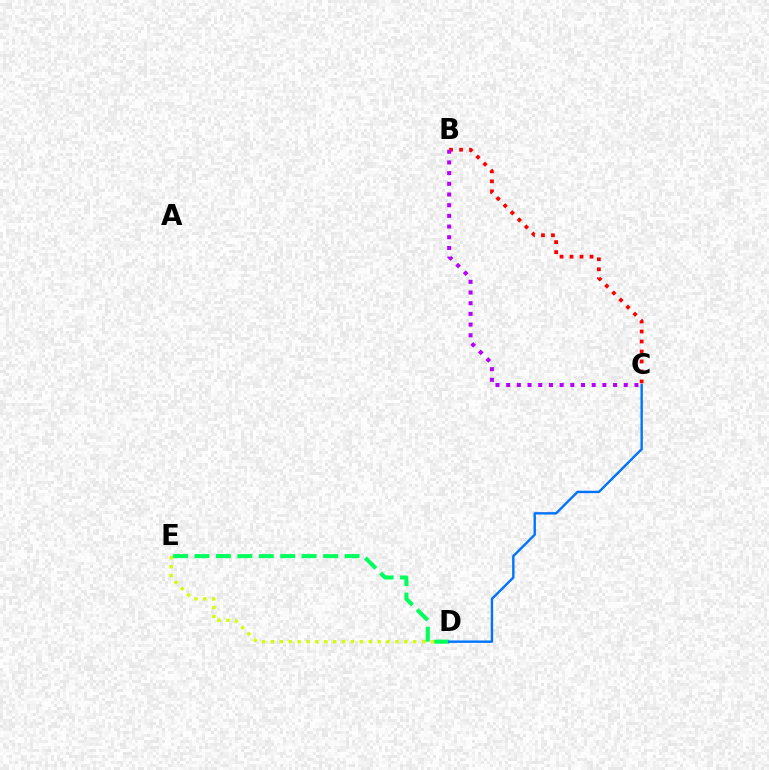{('D', 'E'): [{'color': '#d1ff00', 'line_style': 'dotted', 'thickness': 2.42}, {'color': '#00ff5c', 'line_style': 'dashed', 'thickness': 2.91}], ('B', 'C'): [{'color': '#ff0000', 'line_style': 'dotted', 'thickness': 2.71}, {'color': '#b900ff', 'line_style': 'dotted', 'thickness': 2.9}], ('C', 'D'): [{'color': '#0074ff', 'line_style': 'solid', 'thickness': 1.73}]}